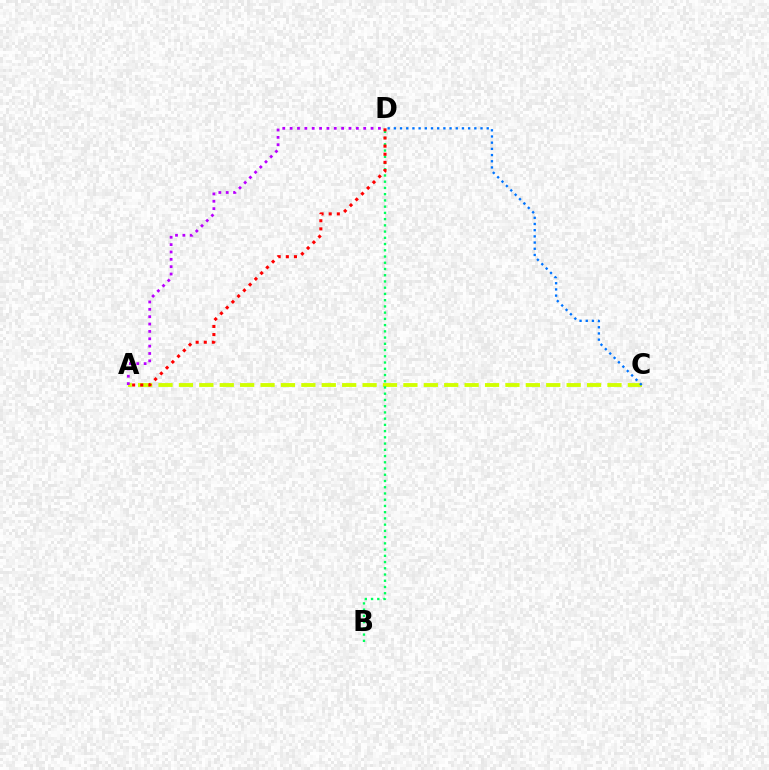{('A', 'C'): [{'color': '#d1ff00', 'line_style': 'dashed', 'thickness': 2.77}], ('B', 'D'): [{'color': '#00ff5c', 'line_style': 'dotted', 'thickness': 1.69}], ('A', 'D'): [{'color': '#ff0000', 'line_style': 'dotted', 'thickness': 2.21}, {'color': '#b900ff', 'line_style': 'dotted', 'thickness': 2.0}], ('C', 'D'): [{'color': '#0074ff', 'line_style': 'dotted', 'thickness': 1.68}]}